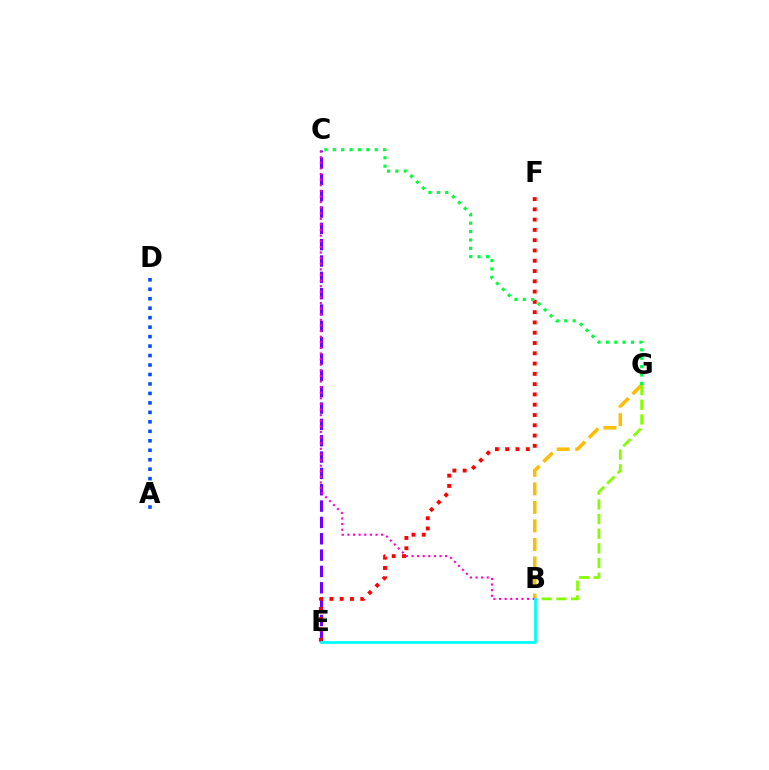{('C', 'E'): [{'color': '#7200ff', 'line_style': 'dashed', 'thickness': 2.22}], ('E', 'F'): [{'color': '#ff0000', 'line_style': 'dotted', 'thickness': 2.79}], ('B', 'G'): [{'color': '#ffbd00', 'line_style': 'dashed', 'thickness': 2.52}, {'color': '#84ff00', 'line_style': 'dashed', 'thickness': 1.99}], ('A', 'D'): [{'color': '#004bff', 'line_style': 'dotted', 'thickness': 2.57}], ('B', 'C'): [{'color': '#ff00cf', 'line_style': 'dotted', 'thickness': 1.52}], ('C', 'G'): [{'color': '#00ff39', 'line_style': 'dotted', 'thickness': 2.28}], ('B', 'E'): [{'color': '#00fff6', 'line_style': 'solid', 'thickness': 1.99}]}